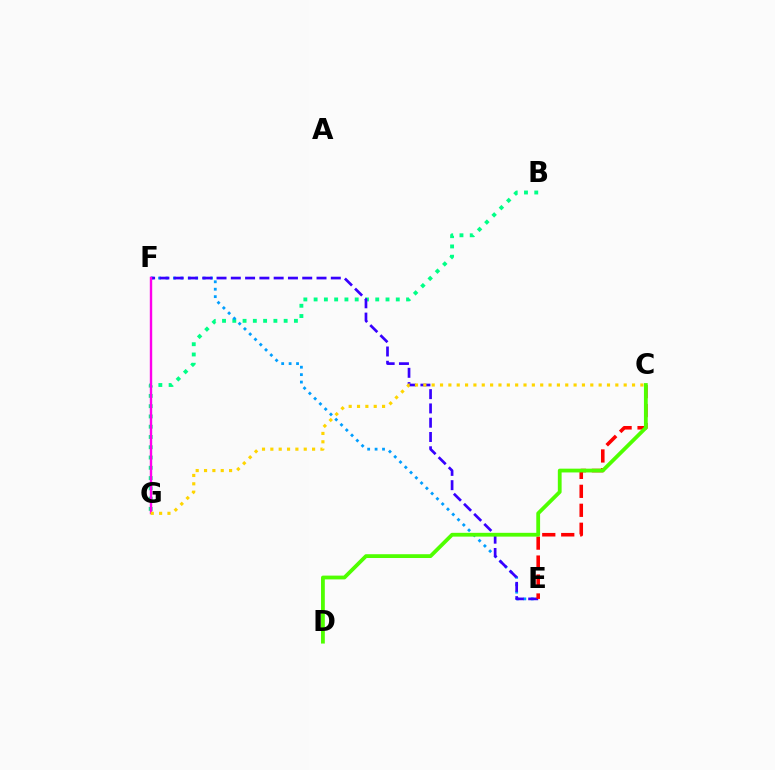{('B', 'G'): [{'color': '#00ff86', 'line_style': 'dotted', 'thickness': 2.79}], ('E', 'F'): [{'color': '#009eff', 'line_style': 'dotted', 'thickness': 2.02}, {'color': '#3700ff', 'line_style': 'dashed', 'thickness': 1.94}], ('C', 'E'): [{'color': '#ff0000', 'line_style': 'dashed', 'thickness': 2.58}], ('F', 'G'): [{'color': '#ff00ed', 'line_style': 'solid', 'thickness': 1.73}], ('C', 'D'): [{'color': '#4fff00', 'line_style': 'solid', 'thickness': 2.73}], ('C', 'G'): [{'color': '#ffd500', 'line_style': 'dotted', 'thickness': 2.27}]}